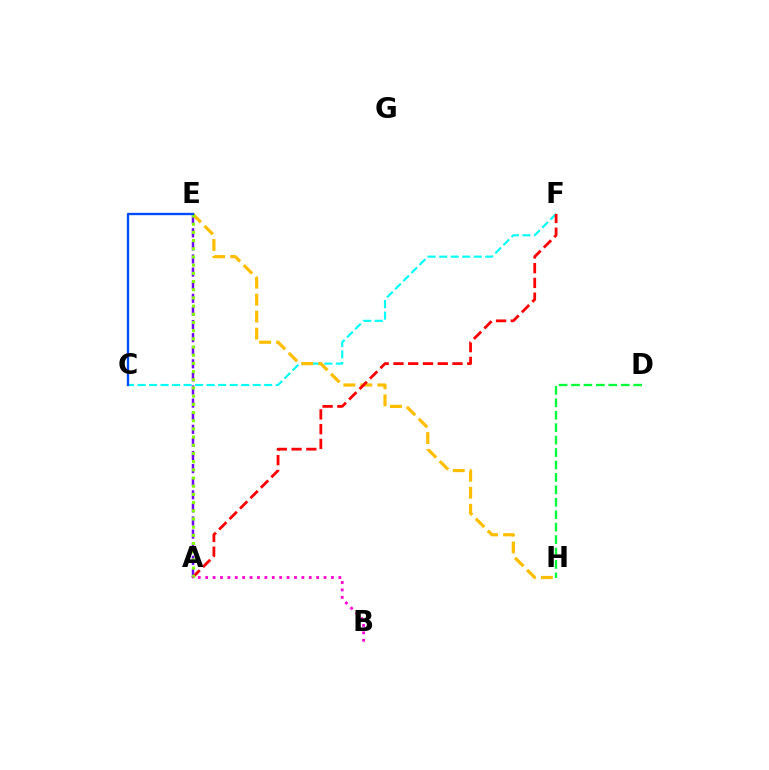{('C', 'F'): [{'color': '#00fff6', 'line_style': 'dashed', 'thickness': 1.56}], ('A', 'E'): [{'color': '#7200ff', 'line_style': 'dashed', 'thickness': 1.78}, {'color': '#84ff00', 'line_style': 'dotted', 'thickness': 2.22}], ('E', 'H'): [{'color': '#ffbd00', 'line_style': 'dashed', 'thickness': 2.31}], ('A', 'F'): [{'color': '#ff0000', 'line_style': 'dashed', 'thickness': 2.01}], ('C', 'E'): [{'color': '#004bff', 'line_style': 'solid', 'thickness': 1.68}], ('A', 'B'): [{'color': '#ff00cf', 'line_style': 'dotted', 'thickness': 2.01}], ('D', 'H'): [{'color': '#00ff39', 'line_style': 'dashed', 'thickness': 1.69}]}